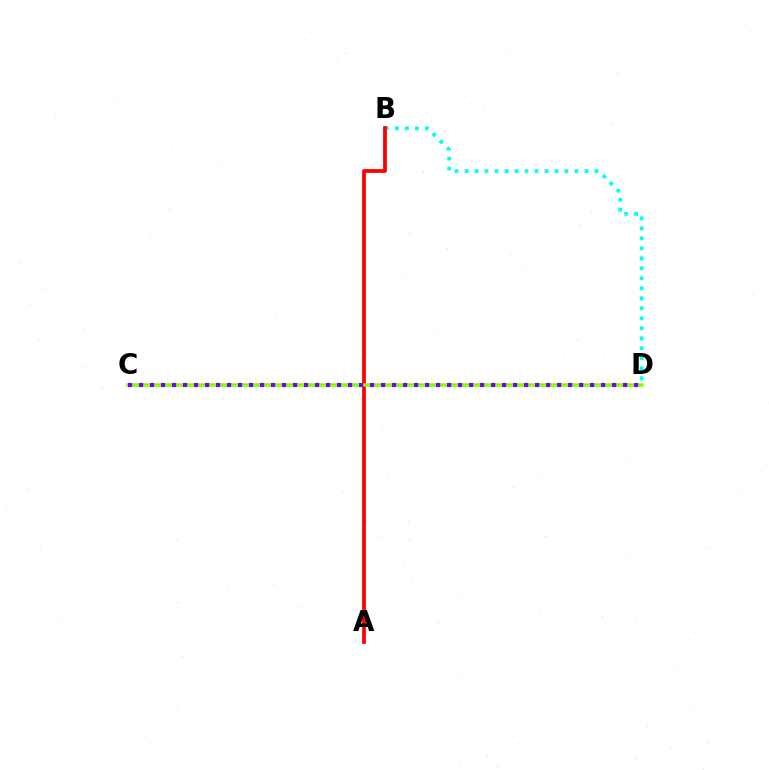{('B', 'D'): [{'color': '#00fff6', 'line_style': 'dotted', 'thickness': 2.71}], ('A', 'B'): [{'color': '#ff0000', 'line_style': 'solid', 'thickness': 2.71}], ('C', 'D'): [{'color': '#84ff00', 'line_style': 'solid', 'thickness': 2.54}, {'color': '#7200ff', 'line_style': 'dotted', 'thickness': 2.99}]}